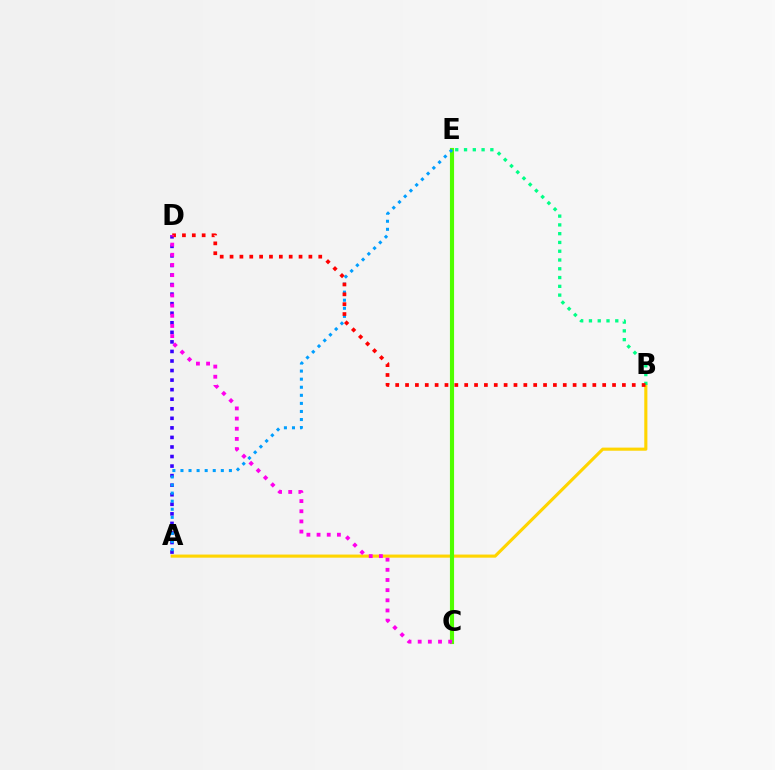{('A', 'B'): [{'color': '#ffd500', 'line_style': 'solid', 'thickness': 2.24}], ('C', 'E'): [{'color': '#4fff00', 'line_style': 'solid', 'thickness': 2.97}], ('A', 'D'): [{'color': '#3700ff', 'line_style': 'dotted', 'thickness': 2.6}], ('B', 'E'): [{'color': '#00ff86', 'line_style': 'dotted', 'thickness': 2.38}], ('A', 'E'): [{'color': '#009eff', 'line_style': 'dotted', 'thickness': 2.19}], ('B', 'D'): [{'color': '#ff0000', 'line_style': 'dotted', 'thickness': 2.68}], ('C', 'D'): [{'color': '#ff00ed', 'line_style': 'dotted', 'thickness': 2.76}]}